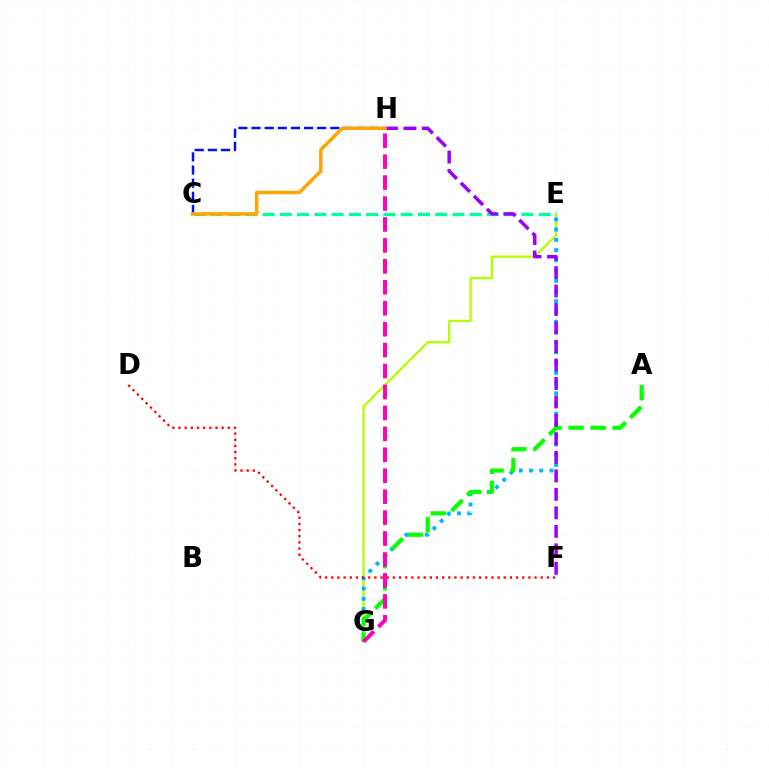{('C', 'H'): [{'color': '#0010ff', 'line_style': 'dashed', 'thickness': 1.78}, {'color': '#ffa500', 'line_style': 'solid', 'thickness': 2.5}], ('E', 'G'): [{'color': '#b3ff00', 'line_style': 'solid', 'thickness': 1.65}, {'color': '#00b5ff', 'line_style': 'dotted', 'thickness': 2.78}], ('C', 'E'): [{'color': '#00ff9d', 'line_style': 'dashed', 'thickness': 2.35}], ('A', 'G'): [{'color': '#08ff00', 'line_style': 'dashed', 'thickness': 2.99}], ('G', 'H'): [{'color': '#ff00bd', 'line_style': 'dashed', 'thickness': 2.84}], ('F', 'H'): [{'color': '#9b00ff', 'line_style': 'dashed', 'thickness': 2.51}], ('D', 'F'): [{'color': '#ff0000', 'line_style': 'dotted', 'thickness': 1.67}]}